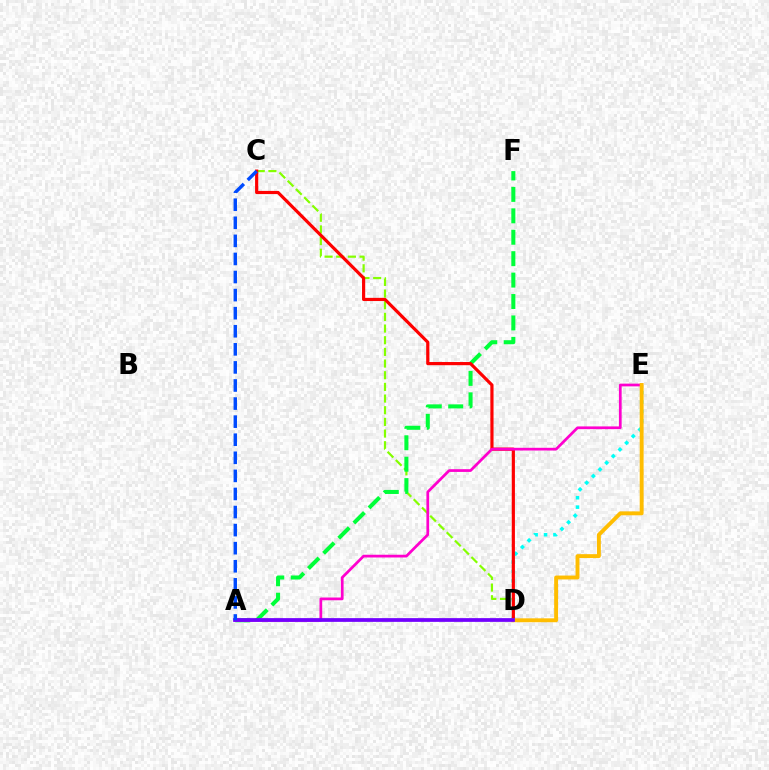{('D', 'E'): [{'color': '#00fff6', 'line_style': 'dotted', 'thickness': 2.56}, {'color': '#ffbd00', 'line_style': 'solid', 'thickness': 2.81}], ('C', 'D'): [{'color': '#84ff00', 'line_style': 'dashed', 'thickness': 1.58}, {'color': '#ff0000', 'line_style': 'solid', 'thickness': 2.29}], ('A', 'F'): [{'color': '#00ff39', 'line_style': 'dashed', 'thickness': 2.91}], ('A', 'E'): [{'color': '#ff00cf', 'line_style': 'solid', 'thickness': 1.97}], ('A', 'D'): [{'color': '#7200ff', 'line_style': 'solid', 'thickness': 2.69}], ('A', 'C'): [{'color': '#004bff', 'line_style': 'dashed', 'thickness': 2.46}]}